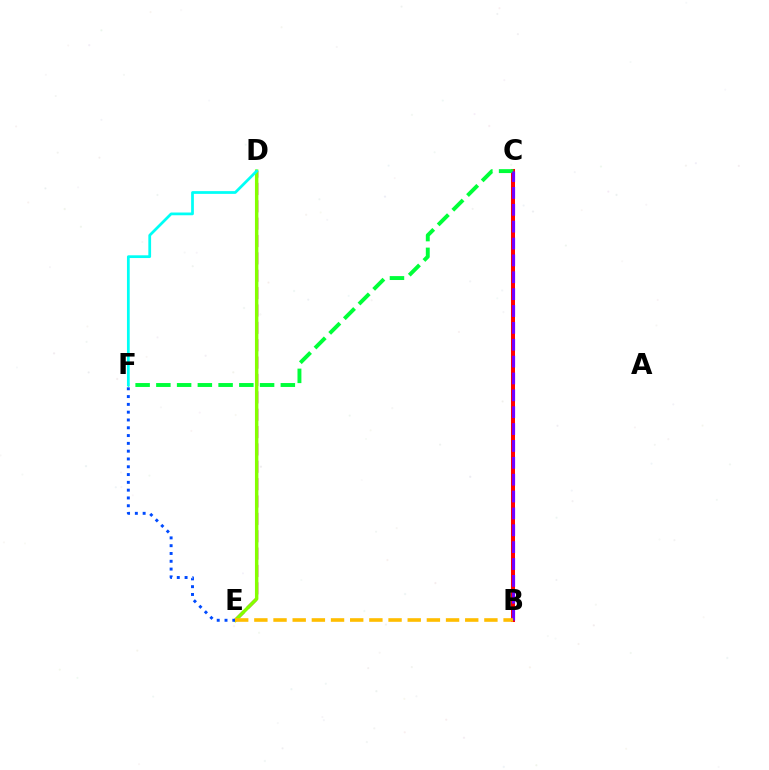{('D', 'E'): [{'color': '#ff00cf', 'line_style': 'dashed', 'thickness': 2.36}, {'color': '#84ff00', 'line_style': 'solid', 'thickness': 2.47}], ('B', 'C'): [{'color': '#ff0000', 'line_style': 'solid', 'thickness': 2.9}, {'color': '#7200ff', 'line_style': 'dashed', 'thickness': 2.29}], ('C', 'F'): [{'color': '#00ff39', 'line_style': 'dashed', 'thickness': 2.82}], ('E', 'F'): [{'color': '#004bff', 'line_style': 'dotted', 'thickness': 2.12}], ('B', 'E'): [{'color': '#ffbd00', 'line_style': 'dashed', 'thickness': 2.6}], ('D', 'F'): [{'color': '#00fff6', 'line_style': 'solid', 'thickness': 1.98}]}